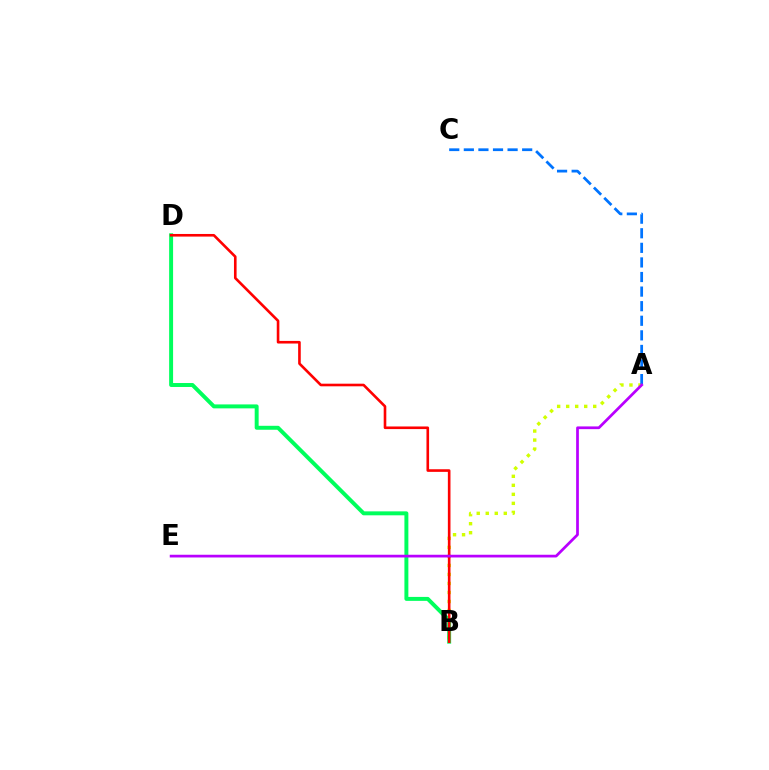{('A', 'B'): [{'color': '#d1ff00', 'line_style': 'dotted', 'thickness': 2.45}], ('A', 'C'): [{'color': '#0074ff', 'line_style': 'dashed', 'thickness': 1.98}], ('B', 'D'): [{'color': '#00ff5c', 'line_style': 'solid', 'thickness': 2.84}, {'color': '#ff0000', 'line_style': 'solid', 'thickness': 1.89}], ('A', 'E'): [{'color': '#b900ff', 'line_style': 'solid', 'thickness': 1.96}]}